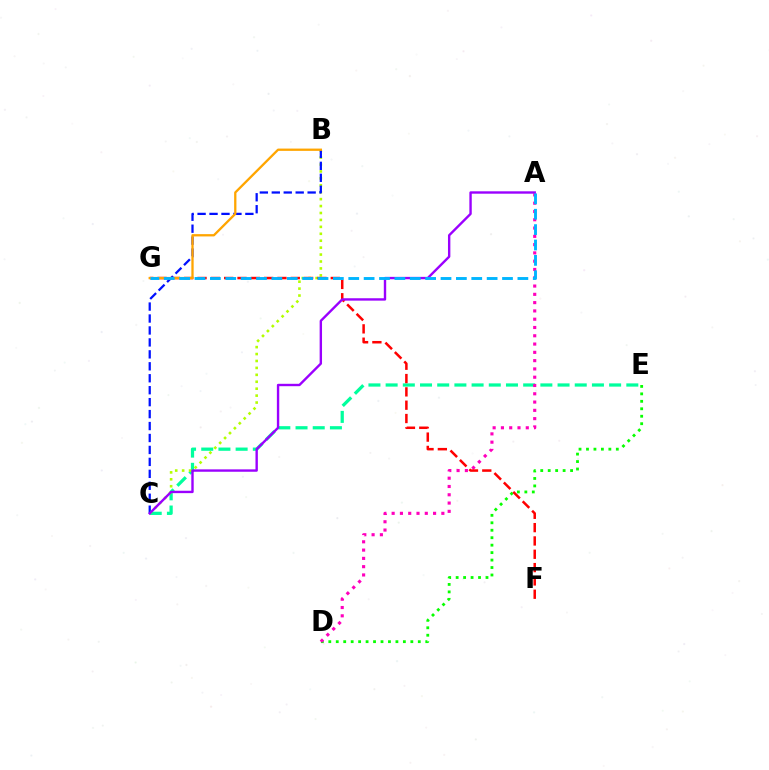{('C', 'E'): [{'color': '#00ff9d', 'line_style': 'dashed', 'thickness': 2.34}], ('D', 'E'): [{'color': '#08ff00', 'line_style': 'dotted', 'thickness': 2.03}], ('B', 'C'): [{'color': '#b3ff00', 'line_style': 'dotted', 'thickness': 1.88}, {'color': '#0010ff', 'line_style': 'dashed', 'thickness': 1.62}], ('A', 'D'): [{'color': '#ff00bd', 'line_style': 'dotted', 'thickness': 2.25}], ('F', 'G'): [{'color': '#ff0000', 'line_style': 'dashed', 'thickness': 1.81}], ('B', 'G'): [{'color': '#ffa500', 'line_style': 'solid', 'thickness': 1.65}], ('A', 'C'): [{'color': '#9b00ff', 'line_style': 'solid', 'thickness': 1.72}], ('A', 'G'): [{'color': '#00b5ff', 'line_style': 'dashed', 'thickness': 2.09}]}